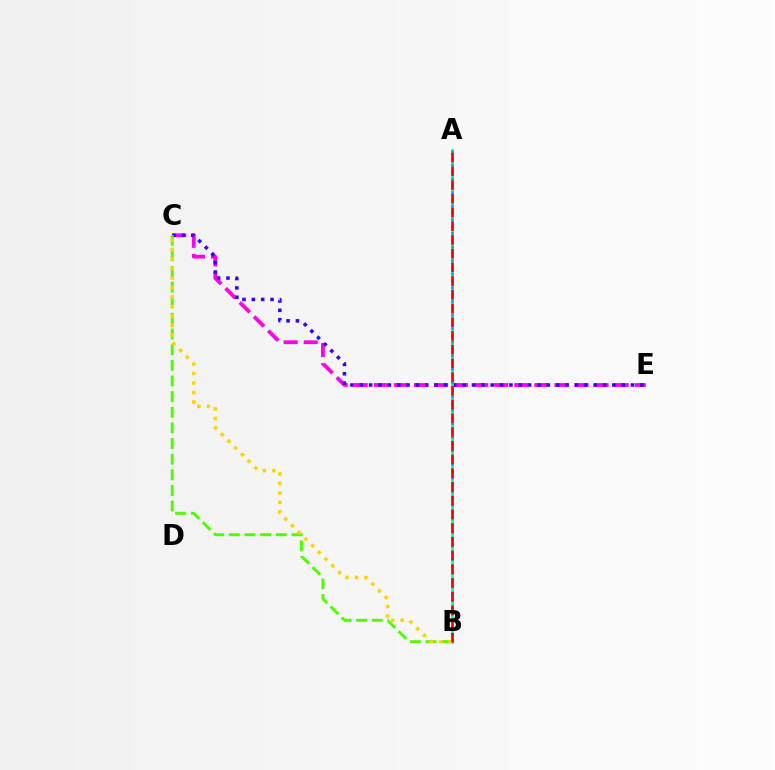{('C', 'E'): [{'color': '#ff00ed', 'line_style': 'dashed', 'thickness': 2.73}, {'color': '#3700ff', 'line_style': 'dotted', 'thickness': 2.54}], ('B', 'C'): [{'color': '#4fff00', 'line_style': 'dashed', 'thickness': 2.12}, {'color': '#ffd500', 'line_style': 'dotted', 'thickness': 2.58}], ('A', 'B'): [{'color': '#00ff86', 'line_style': 'solid', 'thickness': 1.91}, {'color': '#009eff', 'line_style': 'dotted', 'thickness': 1.85}, {'color': '#ff0000', 'line_style': 'dashed', 'thickness': 1.86}]}